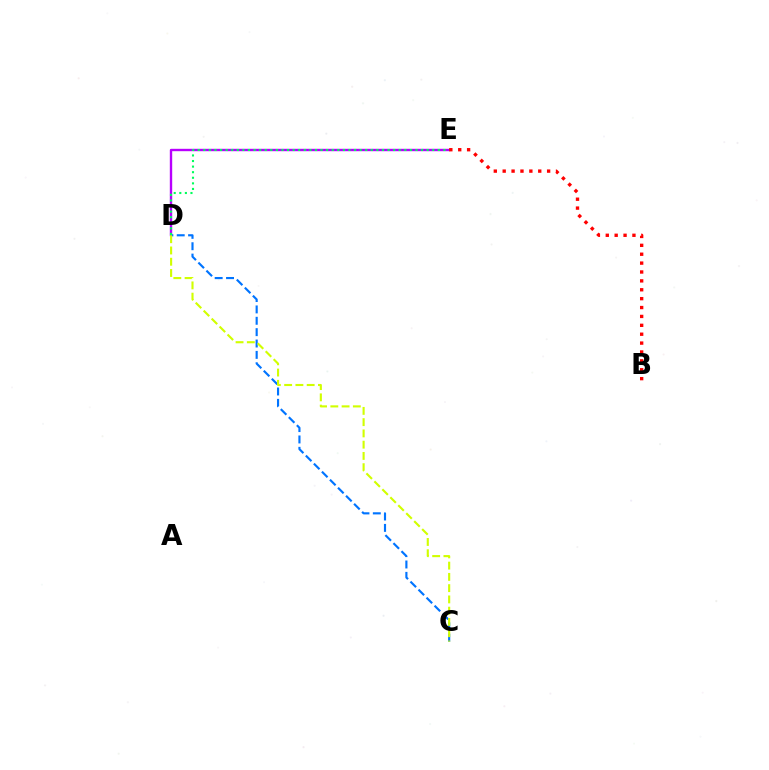{('D', 'E'): [{'color': '#b900ff', 'line_style': 'solid', 'thickness': 1.71}, {'color': '#00ff5c', 'line_style': 'dotted', 'thickness': 1.52}], ('B', 'E'): [{'color': '#ff0000', 'line_style': 'dotted', 'thickness': 2.41}], ('C', 'D'): [{'color': '#0074ff', 'line_style': 'dashed', 'thickness': 1.54}, {'color': '#d1ff00', 'line_style': 'dashed', 'thickness': 1.53}]}